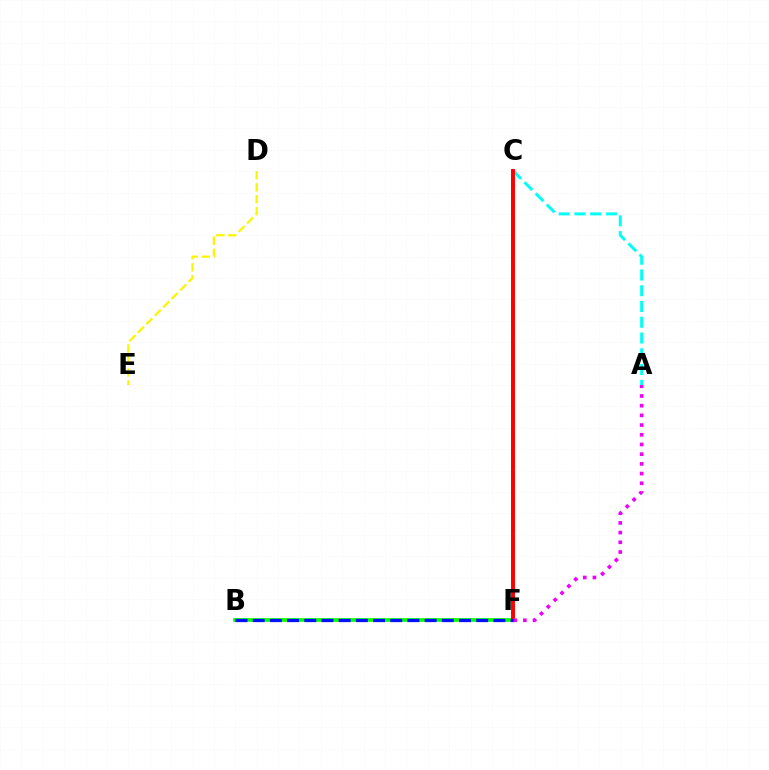{('A', 'C'): [{'color': '#00fff6', 'line_style': 'dashed', 'thickness': 2.14}], ('B', 'F'): [{'color': '#08ff00', 'line_style': 'solid', 'thickness': 2.7}, {'color': '#0010ff', 'line_style': 'dashed', 'thickness': 2.34}], ('D', 'E'): [{'color': '#fcf500', 'line_style': 'dashed', 'thickness': 1.63}], ('C', 'F'): [{'color': '#ff0000', 'line_style': 'solid', 'thickness': 2.84}], ('A', 'F'): [{'color': '#ee00ff', 'line_style': 'dotted', 'thickness': 2.64}]}